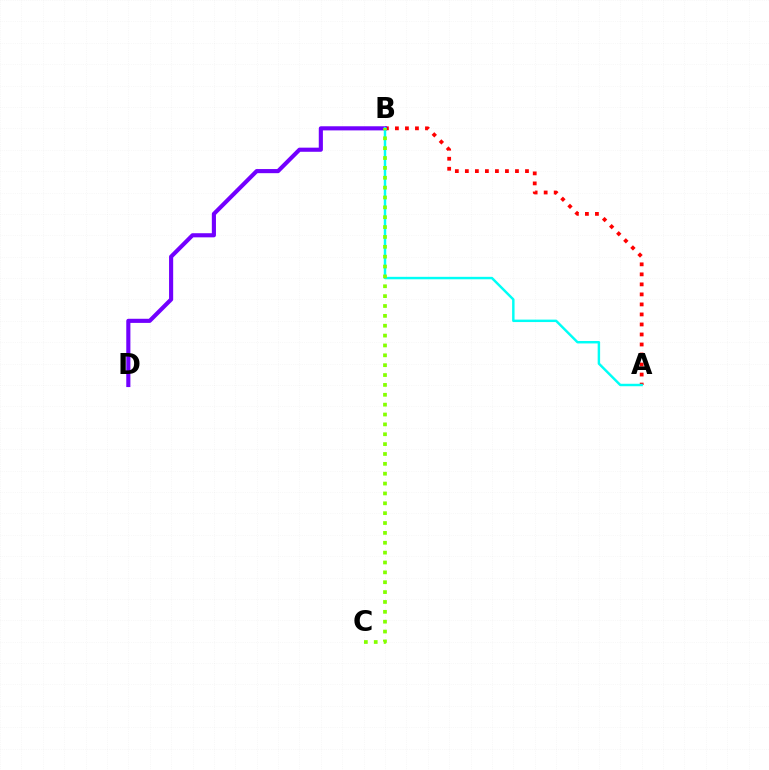{('A', 'B'): [{'color': '#ff0000', 'line_style': 'dotted', 'thickness': 2.72}, {'color': '#00fff6', 'line_style': 'solid', 'thickness': 1.77}], ('B', 'D'): [{'color': '#7200ff', 'line_style': 'solid', 'thickness': 2.97}], ('B', 'C'): [{'color': '#84ff00', 'line_style': 'dotted', 'thickness': 2.68}]}